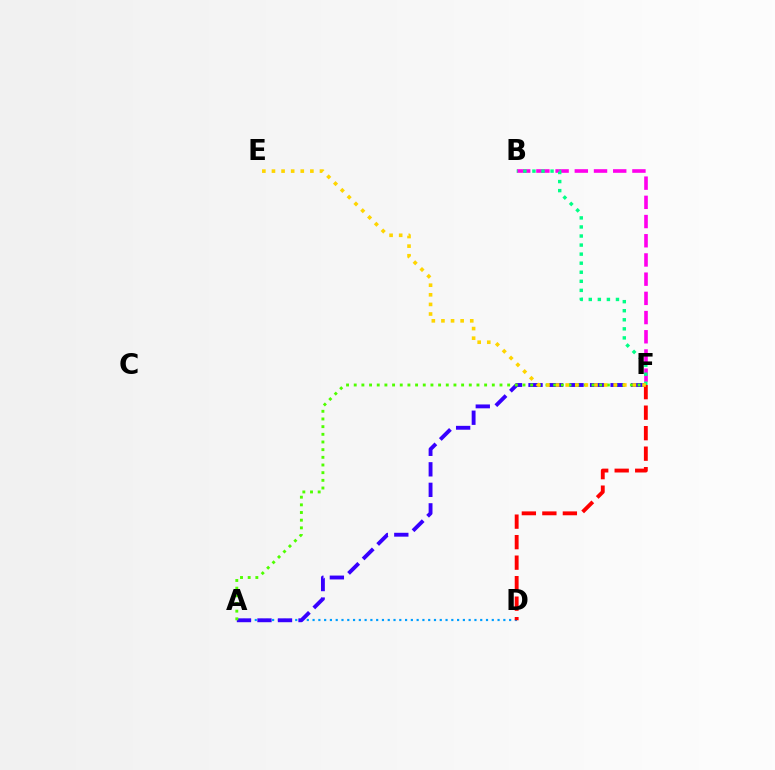{('A', 'D'): [{'color': '#009eff', 'line_style': 'dotted', 'thickness': 1.57}], ('B', 'F'): [{'color': '#ff00ed', 'line_style': 'dashed', 'thickness': 2.61}, {'color': '#00ff86', 'line_style': 'dotted', 'thickness': 2.46}], ('A', 'F'): [{'color': '#3700ff', 'line_style': 'dashed', 'thickness': 2.79}, {'color': '#4fff00', 'line_style': 'dotted', 'thickness': 2.08}], ('D', 'F'): [{'color': '#ff0000', 'line_style': 'dashed', 'thickness': 2.79}], ('E', 'F'): [{'color': '#ffd500', 'line_style': 'dotted', 'thickness': 2.61}]}